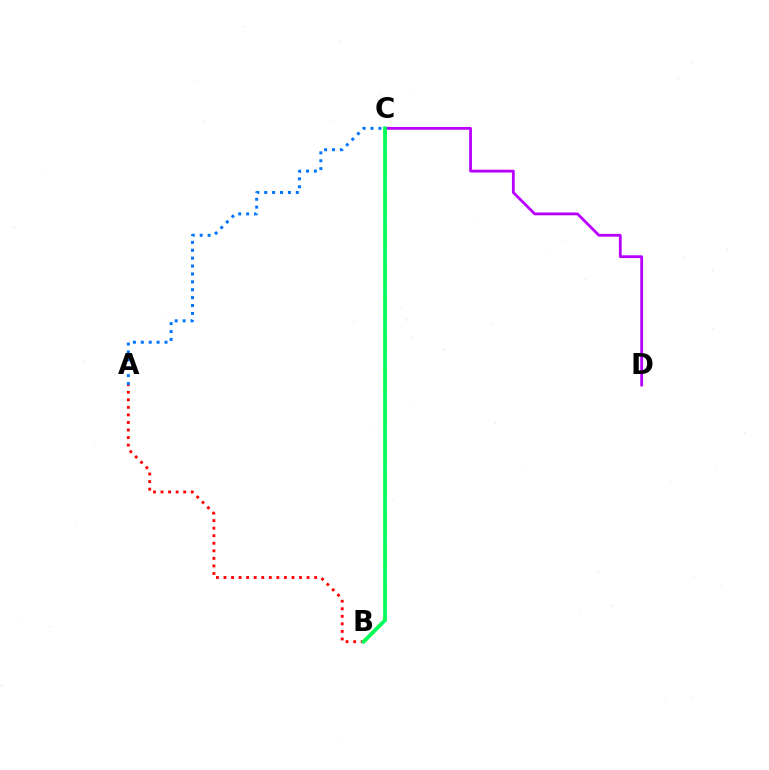{('C', 'D'): [{'color': '#b900ff', 'line_style': 'solid', 'thickness': 2.02}], ('A', 'C'): [{'color': '#0074ff', 'line_style': 'dotted', 'thickness': 2.15}], ('B', 'C'): [{'color': '#d1ff00', 'line_style': 'dotted', 'thickness': 2.81}, {'color': '#00ff5c', 'line_style': 'solid', 'thickness': 2.69}], ('A', 'B'): [{'color': '#ff0000', 'line_style': 'dotted', 'thickness': 2.05}]}